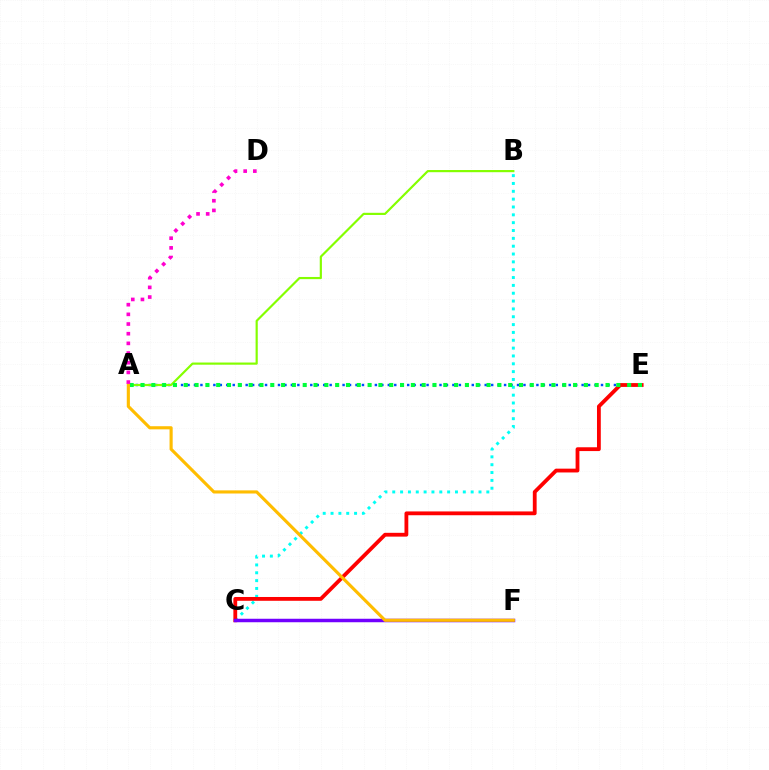{('A', 'E'): [{'color': '#004bff', 'line_style': 'dotted', 'thickness': 1.76}, {'color': '#00ff39', 'line_style': 'dotted', 'thickness': 2.94}], ('B', 'C'): [{'color': '#00fff6', 'line_style': 'dotted', 'thickness': 2.13}], ('A', 'B'): [{'color': '#84ff00', 'line_style': 'solid', 'thickness': 1.57}], ('C', 'E'): [{'color': '#ff0000', 'line_style': 'solid', 'thickness': 2.74}], ('C', 'F'): [{'color': '#7200ff', 'line_style': 'solid', 'thickness': 2.51}], ('A', 'F'): [{'color': '#ffbd00', 'line_style': 'solid', 'thickness': 2.25}], ('A', 'D'): [{'color': '#ff00cf', 'line_style': 'dotted', 'thickness': 2.63}]}